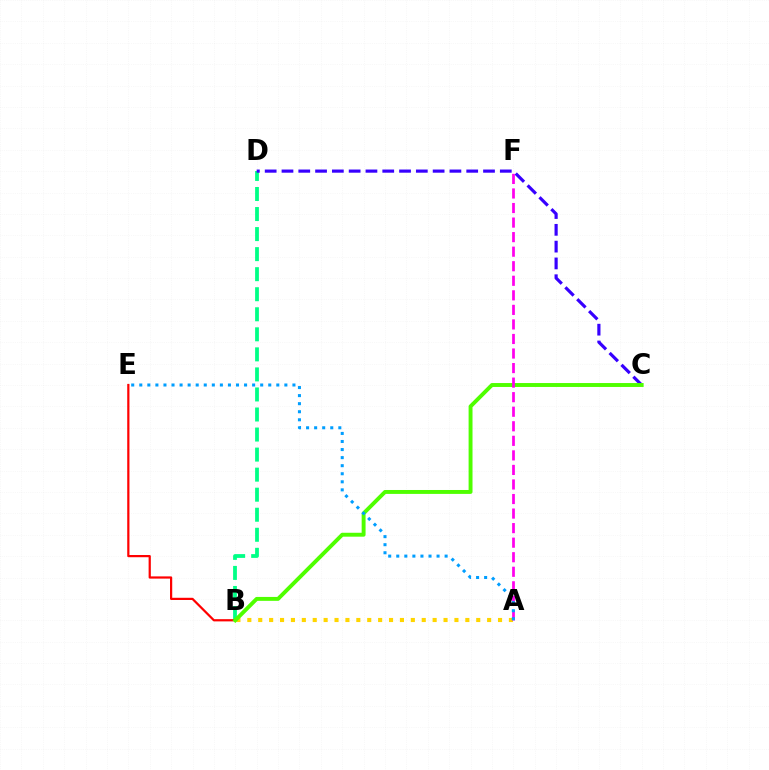{('B', 'D'): [{'color': '#00ff86', 'line_style': 'dashed', 'thickness': 2.72}], ('B', 'E'): [{'color': '#ff0000', 'line_style': 'solid', 'thickness': 1.6}], ('A', 'B'): [{'color': '#ffd500', 'line_style': 'dotted', 'thickness': 2.96}], ('C', 'D'): [{'color': '#3700ff', 'line_style': 'dashed', 'thickness': 2.28}], ('B', 'C'): [{'color': '#4fff00', 'line_style': 'solid', 'thickness': 2.82}], ('A', 'F'): [{'color': '#ff00ed', 'line_style': 'dashed', 'thickness': 1.98}], ('A', 'E'): [{'color': '#009eff', 'line_style': 'dotted', 'thickness': 2.19}]}